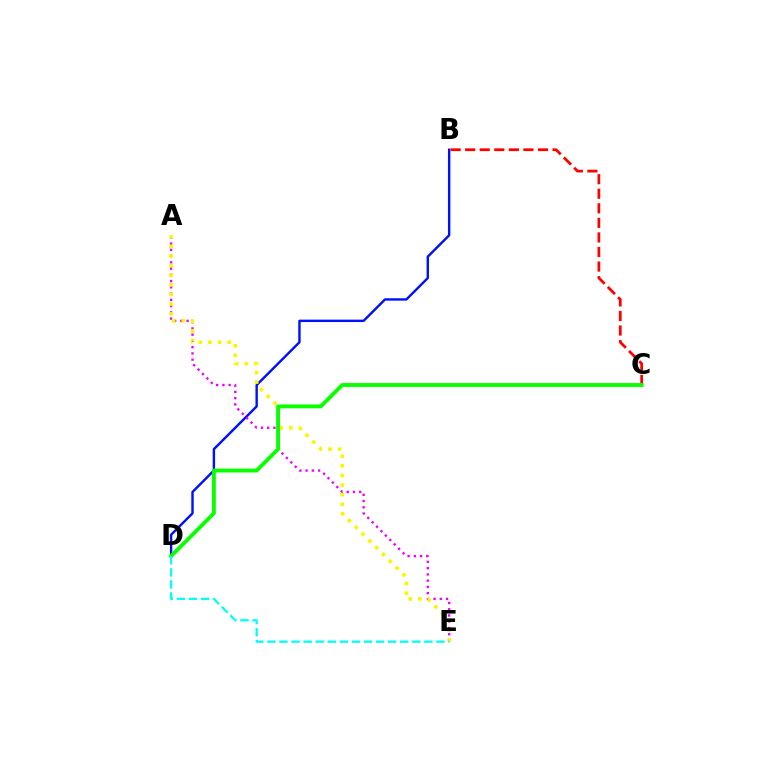{('B', 'D'): [{'color': '#0010ff', 'line_style': 'solid', 'thickness': 1.74}], ('A', 'E'): [{'color': '#ee00ff', 'line_style': 'dotted', 'thickness': 1.7}, {'color': '#fcf500', 'line_style': 'dotted', 'thickness': 2.61}], ('B', 'C'): [{'color': '#ff0000', 'line_style': 'dashed', 'thickness': 1.98}], ('C', 'D'): [{'color': '#08ff00', 'line_style': 'solid', 'thickness': 2.78}], ('D', 'E'): [{'color': '#00fff6', 'line_style': 'dashed', 'thickness': 1.64}]}